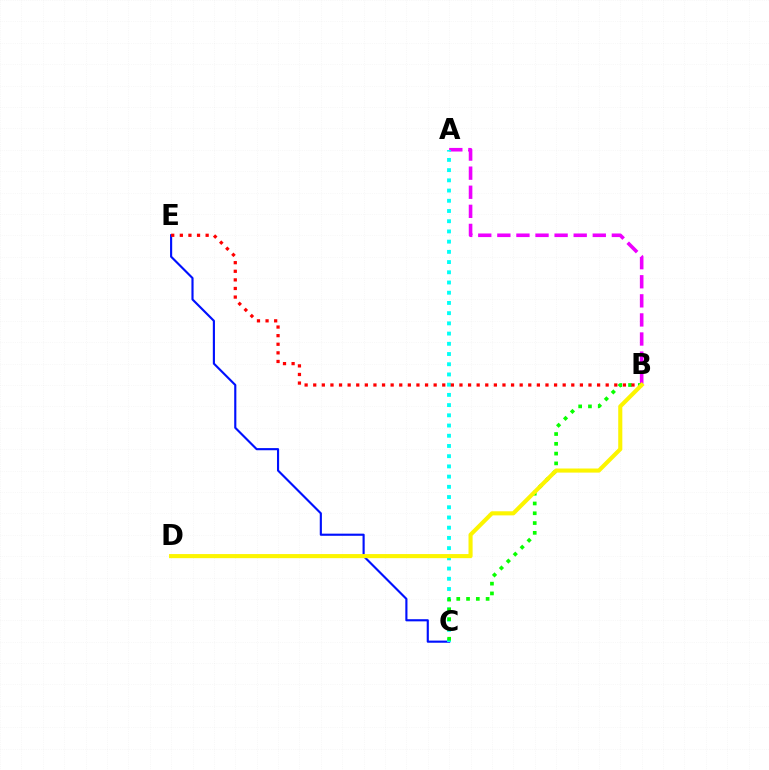{('C', 'E'): [{'color': '#0010ff', 'line_style': 'solid', 'thickness': 1.54}], ('A', 'B'): [{'color': '#ee00ff', 'line_style': 'dashed', 'thickness': 2.59}], ('A', 'C'): [{'color': '#00fff6', 'line_style': 'dotted', 'thickness': 2.78}], ('B', 'C'): [{'color': '#08ff00', 'line_style': 'dotted', 'thickness': 2.66}], ('B', 'E'): [{'color': '#ff0000', 'line_style': 'dotted', 'thickness': 2.34}], ('B', 'D'): [{'color': '#fcf500', 'line_style': 'solid', 'thickness': 2.95}]}